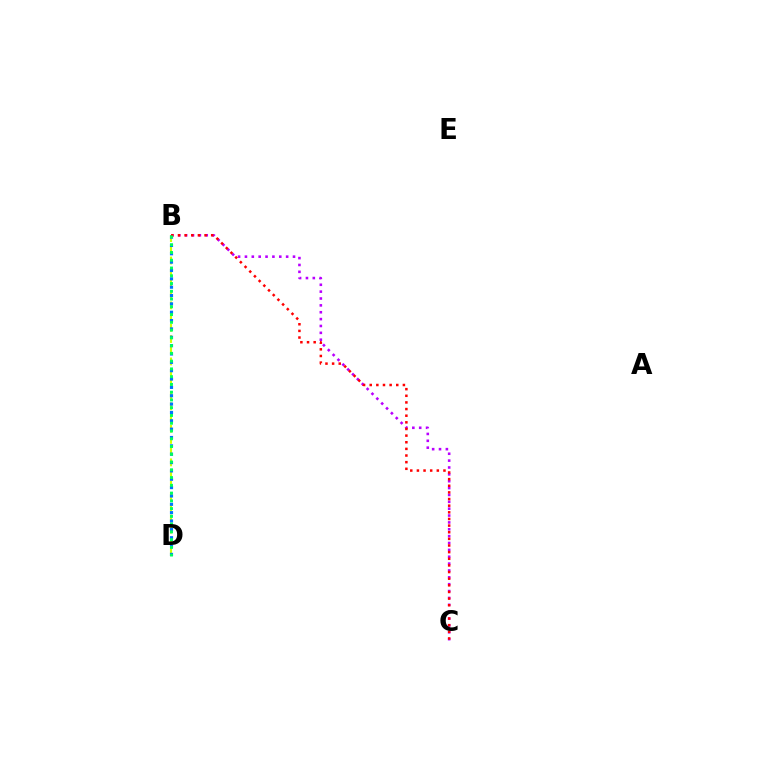{('B', 'C'): [{'color': '#b900ff', 'line_style': 'dotted', 'thickness': 1.87}, {'color': '#ff0000', 'line_style': 'dotted', 'thickness': 1.8}], ('B', 'D'): [{'color': '#d1ff00', 'line_style': 'dashed', 'thickness': 1.52}, {'color': '#0074ff', 'line_style': 'dotted', 'thickness': 2.27}, {'color': '#00ff5c', 'line_style': 'dotted', 'thickness': 2.11}]}